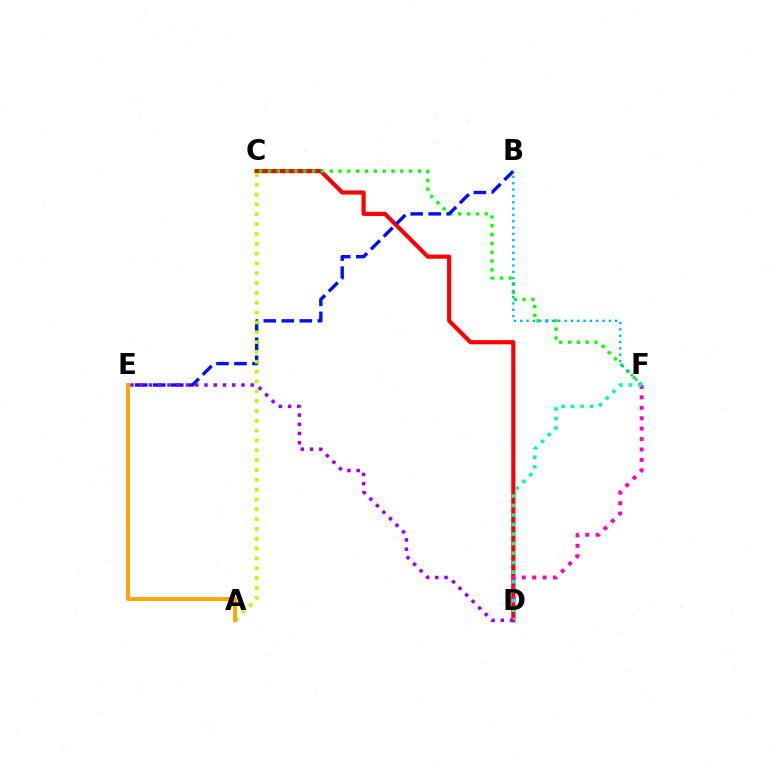{('C', 'D'): [{'color': '#ff0000', 'line_style': 'solid', 'thickness': 2.99}], ('C', 'F'): [{'color': '#08ff00', 'line_style': 'dotted', 'thickness': 2.4}], ('B', 'E'): [{'color': '#0010ff', 'line_style': 'dashed', 'thickness': 2.45}], ('B', 'F'): [{'color': '#00b5ff', 'line_style': 'dotted', 'thickness': 1.72}], ('D', 'F'): [{'color': '#ff00bd', 'line_style': 'dotted', 'thickness': 2.83}, {'color': '#00ff9d', 'line_style': 'dotted', 'thickness': 2.59}], ('A', 'C'): [{'color': '#b3ff00', 'line_style': 'dotted', 'thickness': 2.67}], ('A', 'E'): [{'color': '#ffa500', 'line_style': 'solid', 'thickness': 2.78}], ('D', 'E'): [{'color': '#9b00ff', 'line_style': 'dotted', 'thickness': 2.51}]}